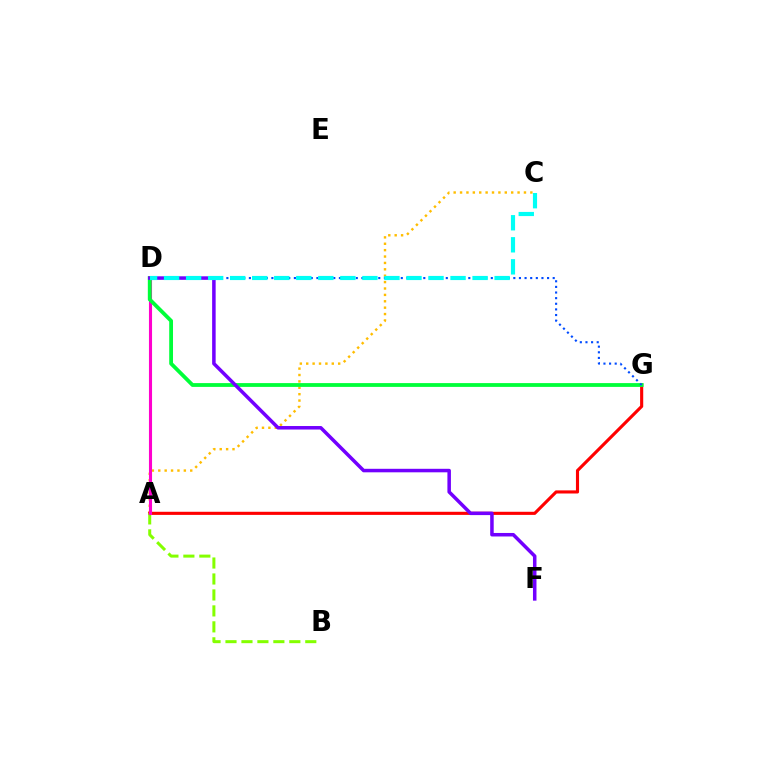{('A', 'C'): [{'color': '#ffbd00', 'line_style': 'dotted', 'thickness': 1.74}], ('A', 'G'): [{'color': '#ff0000', 'line_style': 'solid', 'thickness': 2.24}], ('A', 'B'): [{'color': '#84ff00', 'line_style': 'dashed', 'thickness': 2.17}], ('A', 'D'): [{'color': '#ff00cf', 'line_style': 'solid', 'thickness': 2.23}], ('D', 'G'): [{'color': '#00ff39', 'line_style': 'solid', 'thickness': 2.73}, {'color': '#004bff', 'line_style': 'dotted', 'thickness': 1.53}], ('D', 'F'): [{'color': '#7200ff', 'line_style': 'solid', 'thickness': 2.53}], ('C', 'D'): [{'color': '#00fff6', 'line_style': 'dashed', 'thickness': 2.99}]}